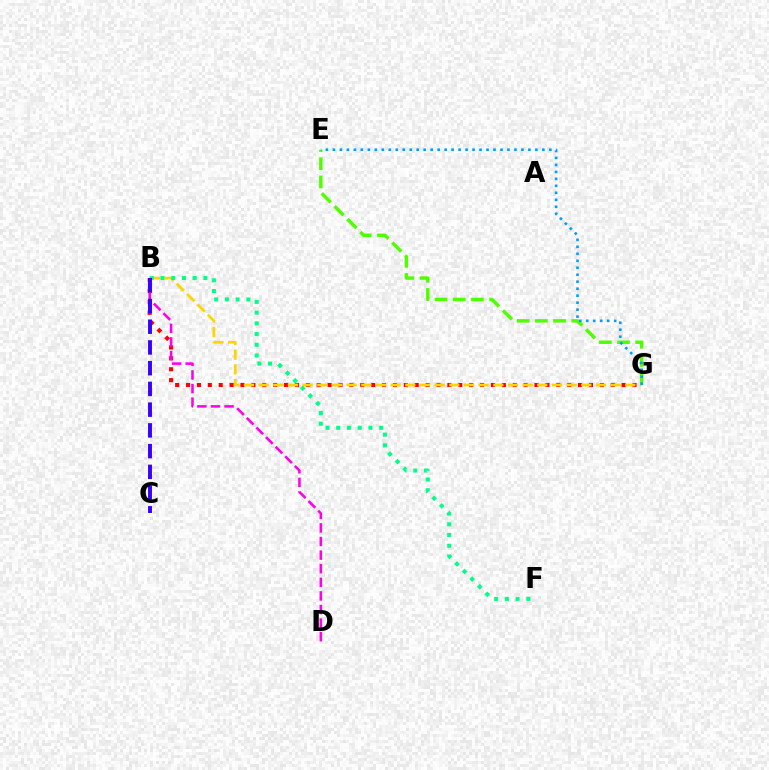{('E', 'G'): [{'color': '#4fff00', 'line_style': 'dashed', 'thickness': 2.47}, {'color': '#009eff', 'line_style': 'dotted', 'thickness': 1.9}], ('B', 'G'): [{'color': '#ff0000', 'line_style': 'dotted', 'thickness': 2.96}, {'color': '#ffd500', 'line_style': 'dashed', 'thickness': 1.99}], ('B', 'F'): [{'color': '#00ff86', 'line_style': 'dotted', 'thickness': 2.92}], ('B', 'D'): [{'color': '#ff00ed', 'line_style': 'dashed', 'thickness': 1.85}], ('B', 'C'): [{'color': '#3700ff', 'line_style': 'dashed', 'thickness': 2.82}]}